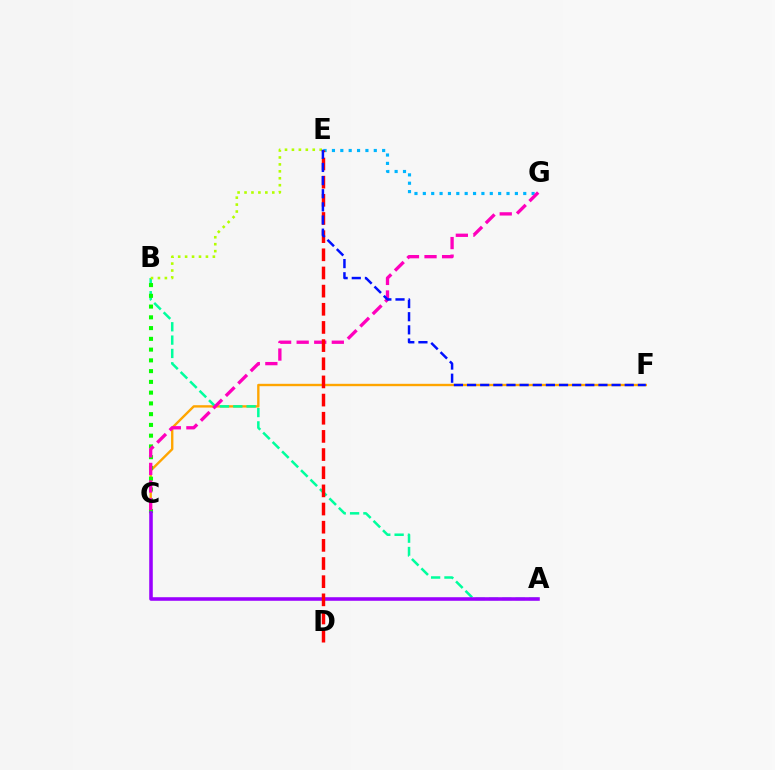{('C', 'F'): [{'color': '#ffa500', 'line_style': 'solid', 'thickness': 1.71}], ('E', 'G'): [{'color': '#00b5ff', 'line_style': 'dotted', 'thickness': 2.27}], ('A', 'B'): [{'color': '#00ff9d', 'line_style': 'dashed', 'thickness': 1.81}], ('B', 'C'): [{'color': '#08ff00', 'line_style': 'dotted', 'thickness': 2.92}], ('B', 'E'): [{'color': '#b3ff00', 'line_style': 'dotted', 'thickness': 1.88}], ('A', 'C'): [{'color': '#9b00ff', 'line_style': 'solid', 'thickness': 2.56}], ('C', 'G'): [{'color': '#ff00bd', 'line_style': 'dashed', 'thickness': 2.39}], ('D', 'E'): [{'color': '#ff0000', 'line_style': 'dashed', 'thickness': 2.47}], ('E', 'F'): [{'color': '#0010ff', 'line_style': 'dashed', 'thickness': 1.79}]}